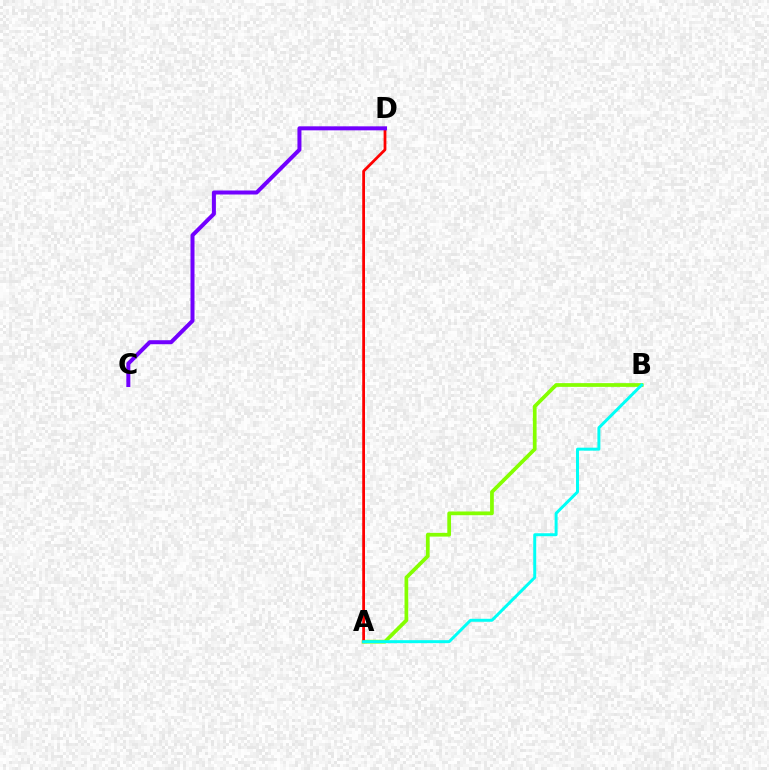{('A', 'B'): [{'color': '#84ff00', 'line_style': 'solid', 'thickness': 2.69}, {'color': '#00fff6', 'line_style': 'solid', 'thickness': 2.14}], ('A', 'D'): [{'color': '#ff0000', 'line_style': 'solid', 'thickness': 1.99}], ('C', 'D'): [{'color': '#7200ff', 'line_style': 'solid', 'thickness': 2.88}]}